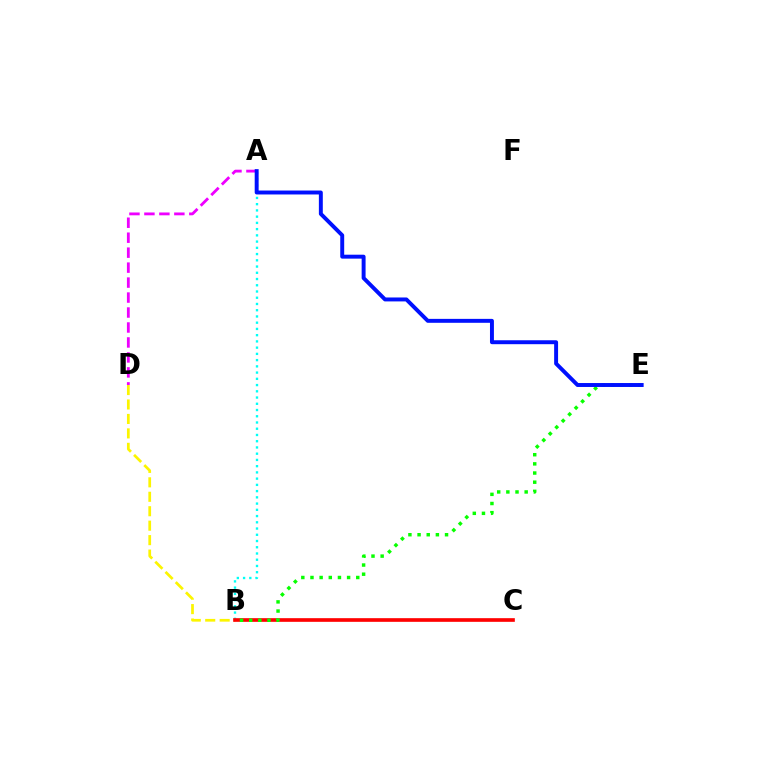{('A', 'B'): [{'color': '#00fff6', 'line_style': 'dotted', 'thickness': 1.69}], ('B', 'D'): [{'color': '#fcf500', 'line_style': 'dashed', 'thickness': 1.96}], ('B', 'C'): [{'color': '#ff0000', 'line_style': 'solid', 'thickness': 2.64}], ('B', 'E'): [{'color': '#08ff00', 'line_style': 'dotted', 'thickness': 2.49}], ('A', 'D'): [{'color': '#ee00ff', 'line_style': 'dashed', 'thickness': 2.03}], ('A', 'E'): [{'color': '#0010ff', 'line_style': 'solid', 'thickness': 2.83}]}